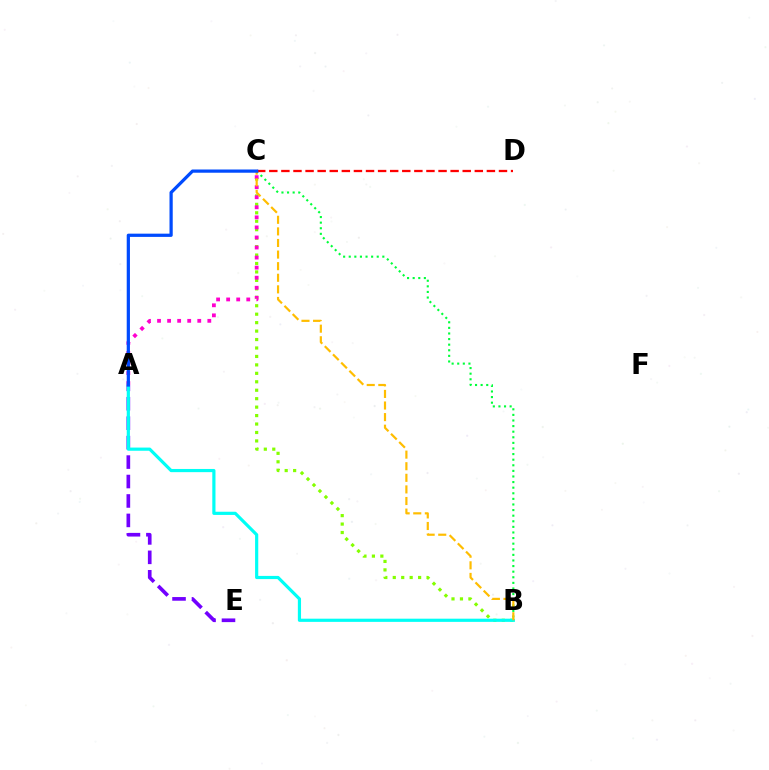{('B', 'C'): [{'color': '#84ff00', 'line_style': 'dotted', 'thickness': 2.3}, {'color': '#00ff39', 'line_style': 'dotted', 'thickness': 1.52}, {'color': '#ffbd00', 'line_style': 'dashed', 'thickness': 1.58}], ('A', 'E'): [{'color': '#7200ff', 'line_style': 'dashed', 'thickness': 2.64}], ('A', 'C'): [{'color': '#ff00cf', 'line_style': 'dotted', 'thickness': 2.73}, {'color': '#004bff', 'line_style': 'solid', 'thickness': 2.33}], ('A', 'B'): [{'color': '#00fff6', 'line_style': 'solid', 'thickness': 2.29}], ('C', 'D'): [{'color': '#ff0000', 'line_style': 'dashed', 'thickness': 1.64}]}